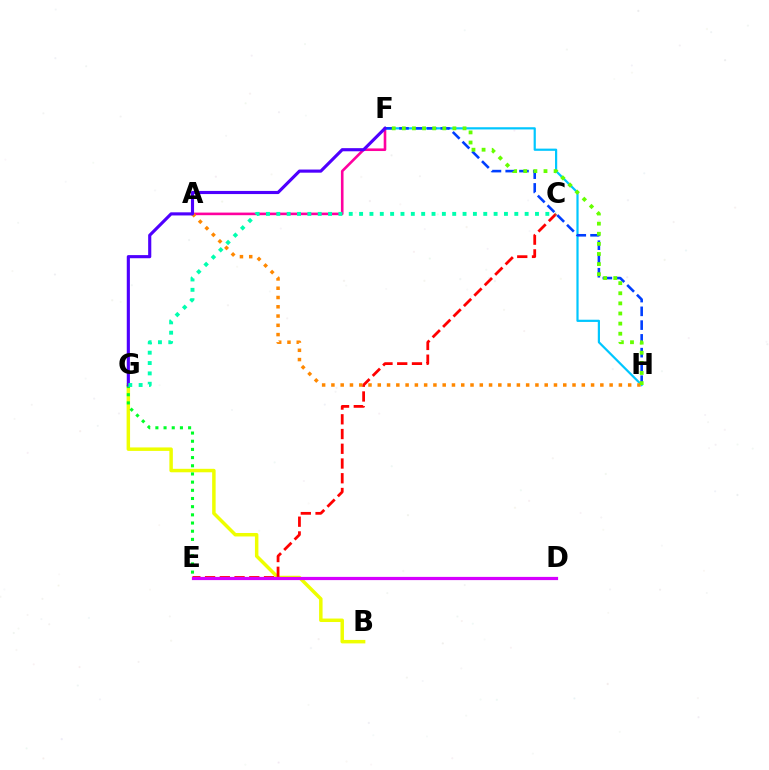{('A', 'F'): [{'color': '#ff00a0', 'line_style': 'solid', 'thickness': 1.88}], ('B', 'G'): [{'color': '#eeff00', 'line_style': 'solid', 'thickness': 2.5}], ('C', 'E'): [{'color': '#ff0000', 'line_style': 'dashed', 'thickness': 2.0}], ('F', 'H'): [{'color': '#00c7ff', 'line_style': 'solid', 'thickness': 1.59}, {'color': '#003fff', 'line_style': 'dashed', 'thickness': 1.87}, {'color': '#66ff00', 'line_style': 'dotted', 'thickness': 2.75}], ('A', 'H'): [{'color': '#ff8800', 'line_style': 'dotted', 'thickness': 2.52}], ('D', 'E'): [{'color': '#d600ff', 'line_style': 'solid', 'thickness': 2.3}], ('E', 'G'): [{'color': '#00ff27', 'line_style': 'dotted', 'thickness': 2.22}], ('F', 'G'): [{'color': '#4f00ff', 'line_style': 'solid', 'thickness': 2.25}], ('C', 'G'): [{'color': '#00ffaf', 'line_style': 'dotted', 'thickness': 2.81}]}